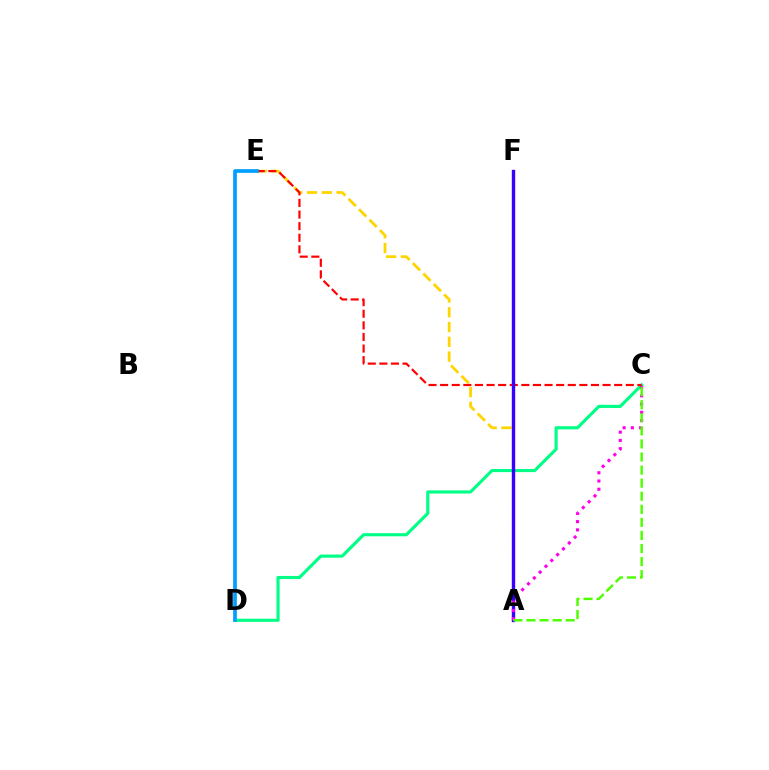{('A', 'E'): [{'color': '#ffd500', 'line_style': 'dashed', 'thickness': 2.01}], ('C', 'D'): [{'color': '#00ff86', 'line_style': 'solid', 'thickness': 2.26}], ('C', 'E'): [{'color': '#ff0000', 'line_style': 'dashed', 'thickness': 1.58}], ('A', 'F'): [{'color': '#3700ff', 'line_style': 'solid', 'thickness': 2.43}], ('A', 'C'): [{'color': '#ff00ed', 'line_style': 'dotted', 'thickness': 2.24}, {'color': '#4fff00', 'line_style': 'dashed', 'thickness': 1.78}], ('D', 'E'): [{'color': '#009eff', 'line_style': 'solid', 'thickness': 2.66}]}